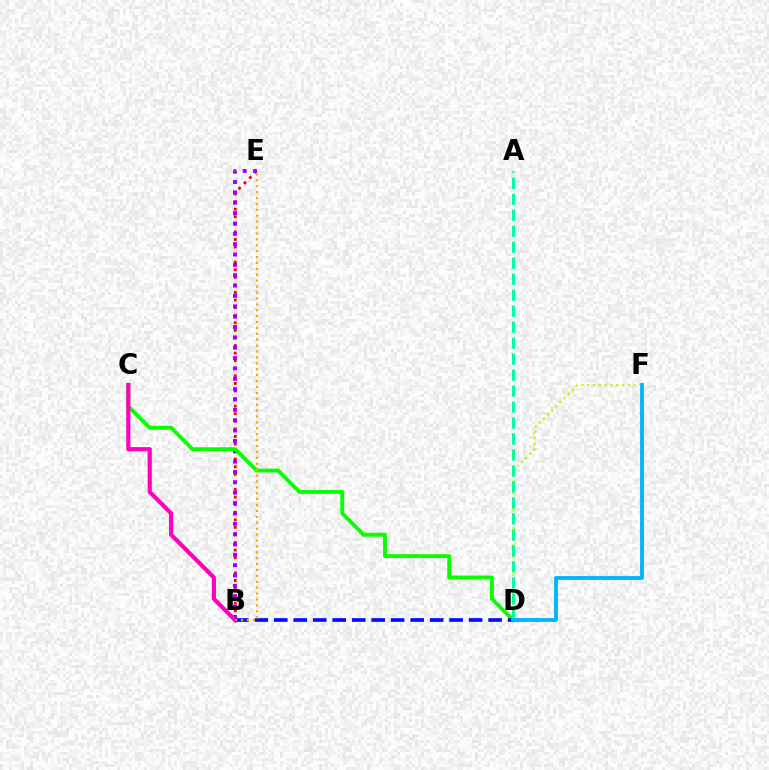{('B', 'E'): [{'color': '#ff0000', 'line_style': 'dotted', 'thickness': 2.06}, {'color': '#9b00ff', 'line_style': 'dotted', 'thickness': 2.81}, {'color': '#ffa500', 'line_style': 'dotted', 'thickness': 1.6}], ('C', 'D'): [{'color': '#08ff00', 'line_style': 'solid', 'thickness': 2.78}], ('B', 'C'): [{'color': '#ff00bd', 'line_style': 'solid', 'thickness': 2.99}], ('D', 'F'): [{'color': '#b3ff00', 'line_style': 'dotted', 'thickness': 1.58}, {'color': '#00b5ff', 'line_style': 'solid', 'thickness': 2.77}], ('B', 'D'): [{'color': '#0010ff', 'line_style': 'dashed', 'thickness': 2.65}], ('A', 'D'): [{'color': '#00ff9d', 'line_style': 'dashed', 'thickness': 2.17}]}